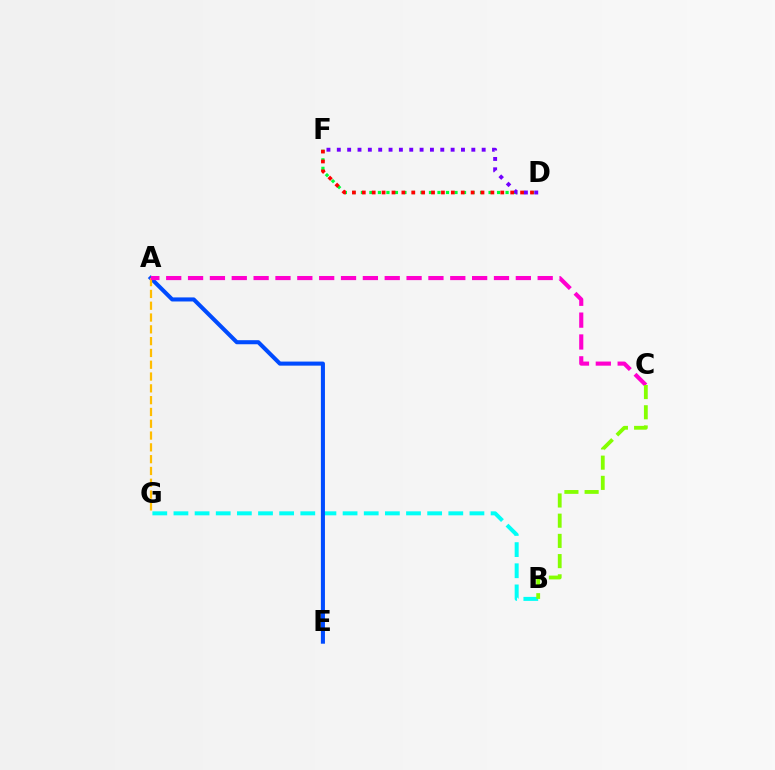{('D', 'F'): [{'color': '#00ff39', 'line_style': 'dotted', 'thickness': 2.31}, {'color': '#7200ff', 'line_style': 'dotted', 'thickness': 2.81}, {'color': '#ff0000', 'line_style': 'dotted', 'thickness': 2.69}], ('B', 'G'): [{'color': '#00fff6', 'line_style': 'dashed', 'thickness': 2.87}], ('A', 'E'): [{'color': '#004bff', 'line_style': 'solid', 'thickness': 2.93}], ('A', 'G'): [{'color': '#ffbd00', 'line_style': 'dashed', 'thickness': 1.6}], ('A', 'C'): [{'color': '#ff00cf', 'line_style': 'dashed', 'thickness': 2.97}], ('B', 'C'): [{'color': '#84ff00', 'line_style': 'dashed', 'thickness': 2.75}]}